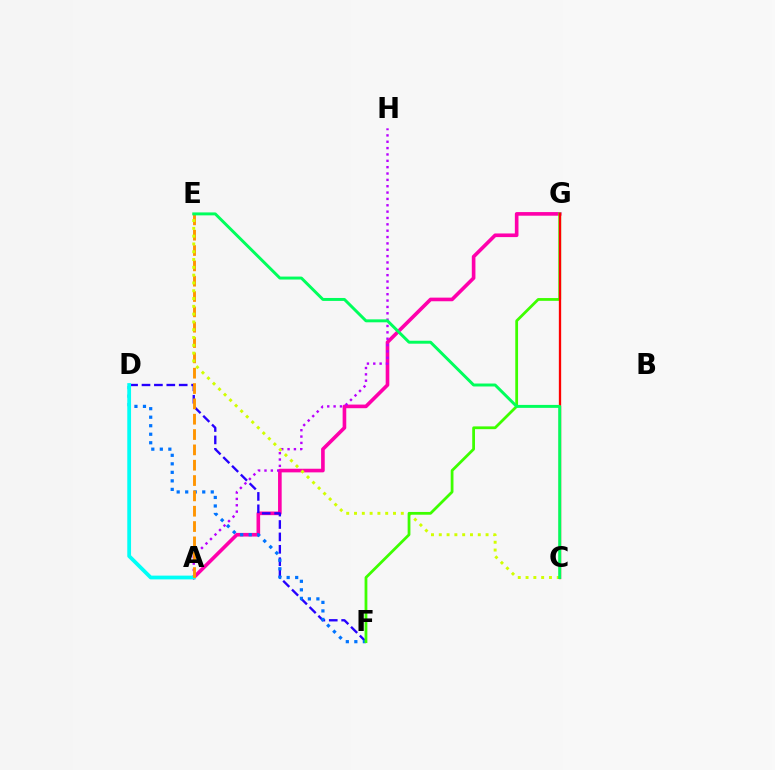{('A', 'G'): [{'color': '#ff00ac', 'line_style': 'solid', 'thickness': 2.62}], ('A', 'H'): [{'color': '#b900ff', 'line_style': 'dotted', 'thickness': 1.73}], ('D', 'F'): [{'color': '#2500ff', 'line_style': 'dashed', 'thickness': 1.68}, {'color': '#0074ff', 'line_style': 'dotted', 'thickness': 2.31}], ('A', 'D'): [{'color': '#00fff6', 'line_style': 'solid', 'thickness': 2.71}], ('A', 'E'): [{'color': '#ff9400', 'line_style': 'dashed', 'thickness': 2.08}], ('C', 'E'): [{'color': '#d1ff00', 'line_style': 'dotted', 'thickness': 2.12}, {'color': '#00ff5c', 'line_style': 'solid', 'thickness': 2.12}], ('F', 'G'): [{'color': '#3dff00', 'line_style': 'solid', 'thickness': 1.99}], ('C', 'G'): [{'color': '#ff0000', 'line_style': 'solid', 'thickness': 1.67}]}